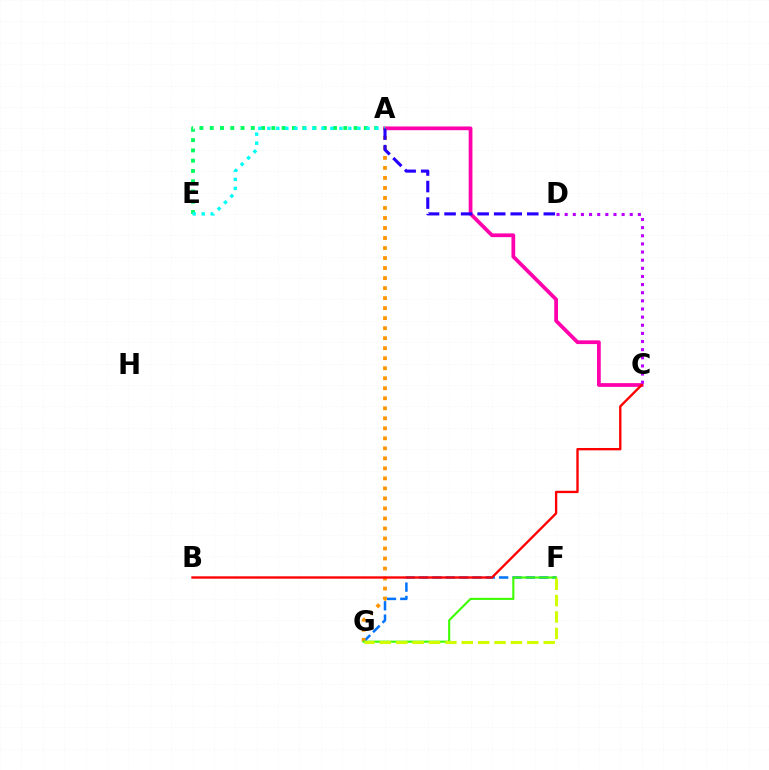{('A', 'C'): [{'color': '#ff00ac', 'line_style': 'solid', 'thickness': 2.69}], ('A', 'E'): [{'color': '#00ff5c', 'line_style': 'dotted', 'thickness': 2.79}, {'color': '#00fff6', 'line_style': 'dotted', 'thickness': 2.45}], ('F', 'G'): [{'color': '#0074ff', 'line_style': 'dashed', 'thickness': 1.81}, {'color': '#3dff00', 'line_style': 'solid', 'thickness': 1.51}, {'color': '#d1ff00', 'line_style': 'dashed', 'thickness': 2.23}], ('A', 'G'): [{'color': '#ff9400', 'line_style': 'dotted', 'thickness': 2.72}], ('B', 'C'): [{'color': '#ff0000', 'line_style': 'solid', 'thickness': 1.7}], ('A', 'D'): [{'color': '#2500ff', 'line_style': 'dashed', 'thickness': 2.25}], ('C', 'D'): [{'color': '#b900ff', 'line_style': 'dotted', 'thickness': 2.21}]}